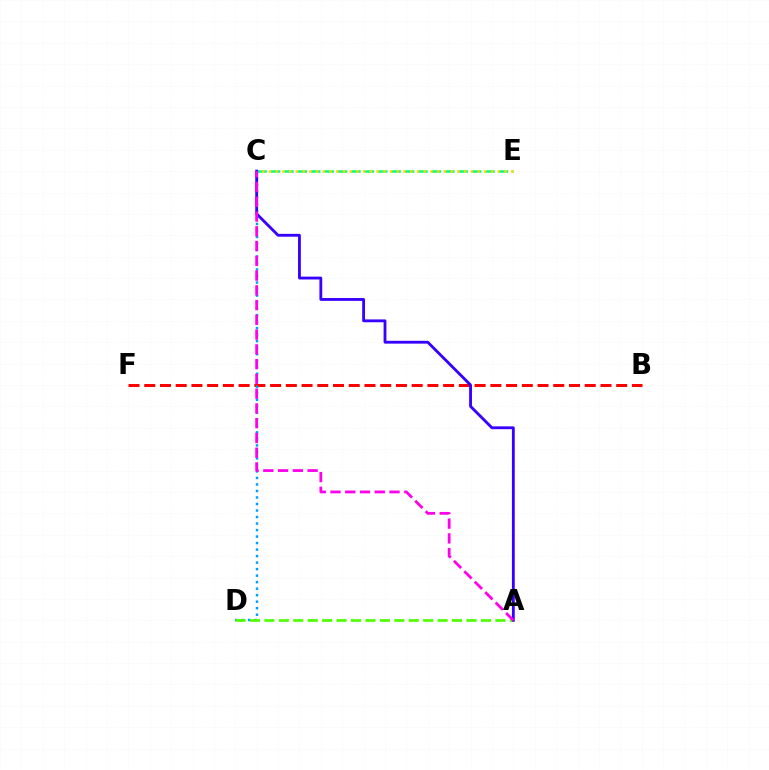{('B', 'F'): [{'color': '#ff0000', 'line_style': 'dashed', 'thickness': 2.14}], ('C', 'D'): [{'color': '#009eff', 'line_style': 'dotted', 'thickness': 1.77}], ('C', 'E'): [{'color': '#00ff86', 'line_style': 'dashed', 'thickness': 1.82}, {'color': '#ffd500', 'line_style': 'dotted', 'thickness': 1.83}], ('A', 'D'): [{'color': '#4fff00', 'line_style': 'dashed', 'thickness': 1.96}], ('A', 'C'): [{'color': '#3700ff', 'line_style': 'solid', 'thickness': 2.04}, {'color': '#ff00ed', 'line_style': 'dashed', 'thickness': 2.01}]}